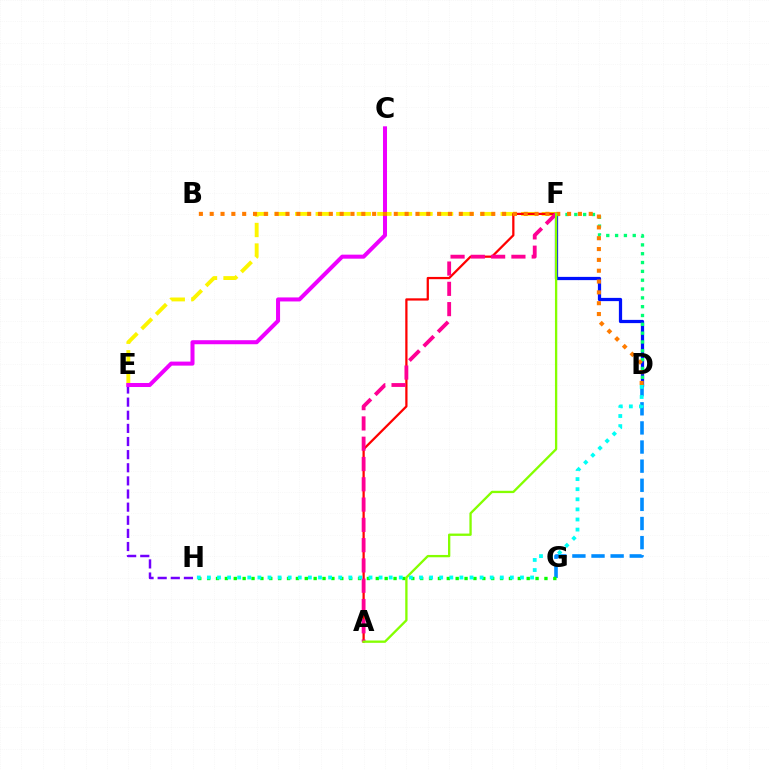{('D', 'F'): [{'color': '#0010ff', 'line_style': 'solid', 'thickness': 2.33}, {'color': '#00ff74', 'line_style': 'dotted', 'thickness': 2.4}], ('E', 'F'): [{'color': '#fcf500', 'line_style': 'dashed', 'thickness': 2.79}], ('D', 'G'): [{'color': '#008cff', 'line_style': 'dashed', 'thickness': 2.6}], ('E', 'H'): [{'color': '#7200ff', 'line_style': 'dashed', 'thickness': 1.78}], ('C', 'E'): [{'color': '#ee00ff', 'line_style': 'solid', 'thickness': 2.9}], ('G', 'H'): [{'color': '#08ff00', 'line_style': 'dotted', 'thickness': 2.41}], ('A', 'F'): [{'color': '#ff0000', 'line_style': 'solid', 'thickness': 1.63}, {'color': '#ff0094', 'line_style': 'dashed', 'thickness': 2.76}, {'color': '#84ff00', 'line_style': 'solid', 'thickness': 1.67}], ('B', 'D'): [{'color': '#ff7c00', 'line_style': 'dotted', 'thickness': 2.94}], ('D', 'H'): [{'color': '#00fff6', 'line_style': 'dotted', 'thickness': 2.74}]}